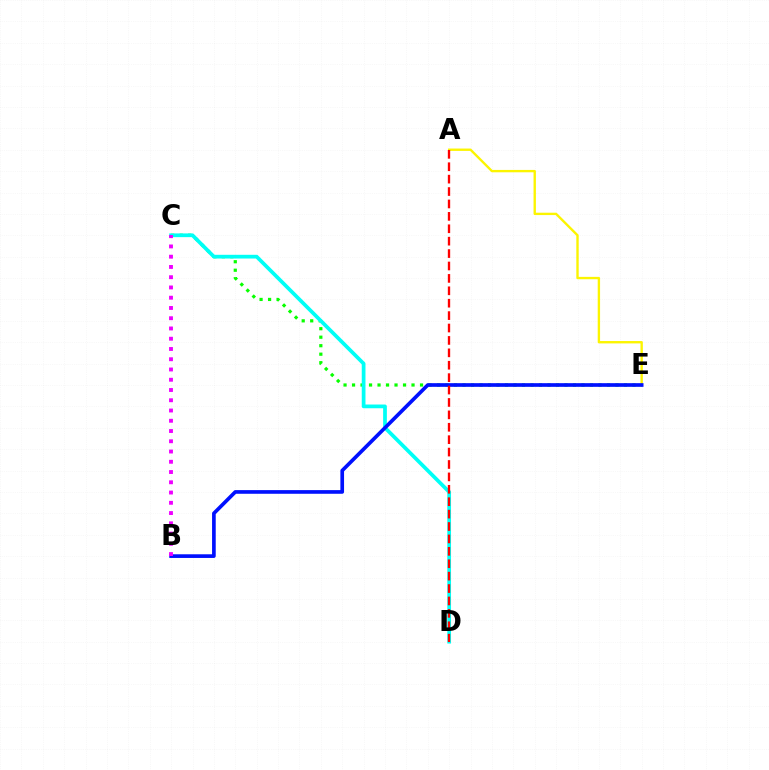{('A', 'E'): [{'color': '#fcf500', 'line_style': 'solid', 'thickness': 1.7}], ('C', 'E'): [{'color': '#08ff00', 'line_style': 'dotted', 'thickness': 2.31}], ('C', 'D'): [{'color': '#00fff6', 'line_style': 'solid', 'thickness': 2.69}], ('B', 'E'): [{'color': '#0010ff', 'line_style': 'solid', 'thickness': 2.64}], ('A', 'D'): [{'color': '#ff0000', 'line_style': 'dashed', 'thickness': 1.69}], ('B', 'C'): [{'color': '#ee00ff', 'line_style': 'dotted', 'thickness': 2.79}]}